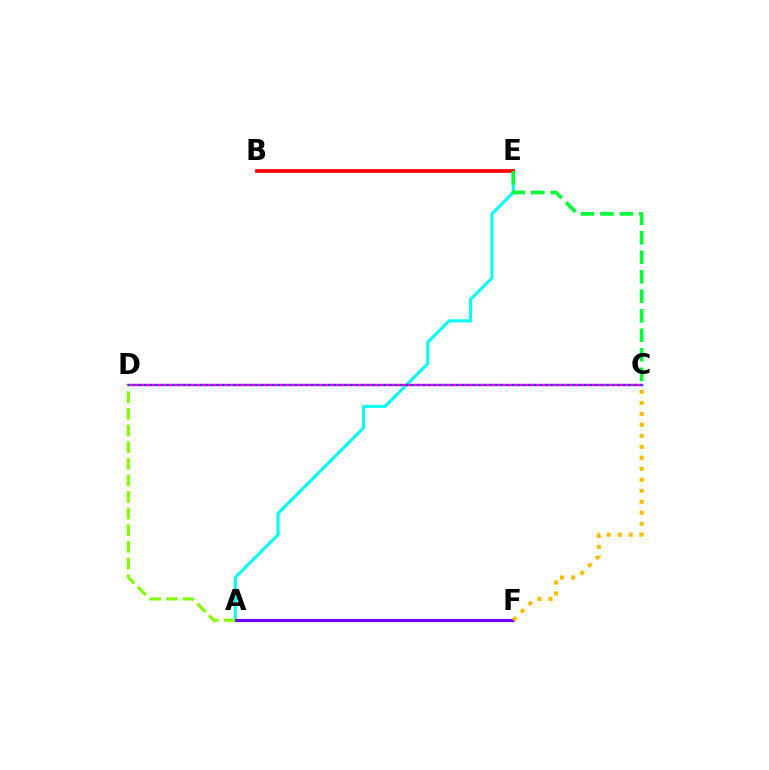{('A', 'E'): [{'color': '#00fff6', 'line_style': 'solid', 'thickness': 2.19}], ('A', 'F'): [{'color': '#7200ff', 'line_style': 'solid', 'thickness': 2.24}], ('C', 'D'): [{'color': '#ff00cf', 'line_style': 'solid', 'thickness': 1.73}, {'color': '#004bff', 'line_style': 'dotted', 'thickness': 1.51}], ('B', 'E'): [{'color': '#ff0000', 'line_style': 'solid', 'thickness': 2.66}], ('C', 'F'): [{'color': '#ffbd00', 'line_style': 'dotted', 'thickness': 2.99}], ('C', 'E'): [{'color': '#00ff39', 'line_style': 'dashed', 'thickness': 2.65}], ('A', 'D'): [{'color': '#84ff00', 'line_style': 'dashed', 'thickness': 2.26}]}